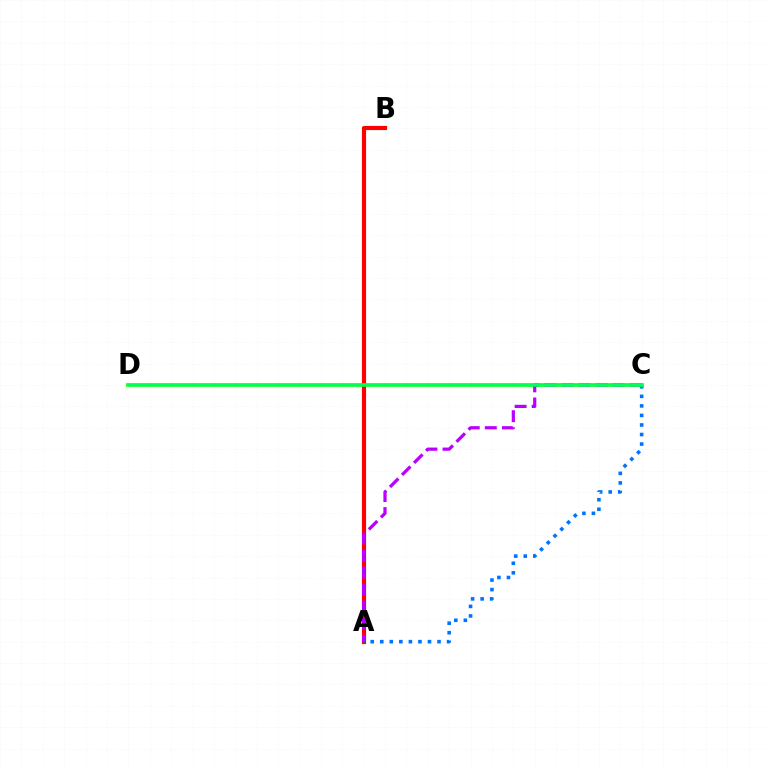{('C', 'D'): [{'color': '#d1ff00', 'line_style': 'solid', 'thickness': 2.97}, {'color': '#00ff5c', 'line_style': 'solid', 'thickness': 2.55}], ('A', 'B'): [{'color': '#ff0000', 'line_style': 'solid', 'thickness': 2.99}], ('A', 'C'): [{'color': '#b900ff', 'line_style': 'dashed', 'thickness': 2.32}, {'color': '#0074ff', 'line_style': 'dotted', 'thickness': 2.59}]}